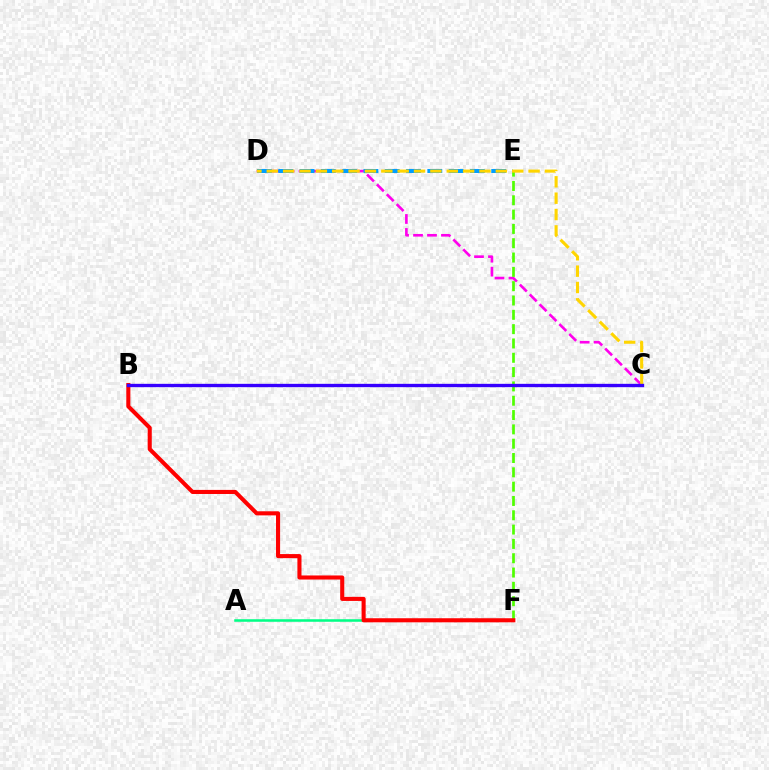{('C', 'D'): [{'color': '#ff00ed', 'line_style': 'dashed', 'thickness': 1.9}, {'color': '#ffd500', 'line_style': 'dashed', 'thickness': 2.22}], ('D', 'E'): [{'color': '#009eff', 'line_style': 'dashed', 'thickness': 2.89}], ('E', 'F'): [{'color': '#4fff00', 'line_style': 'dashed', 'thickness': 1.95}], ('A', 'F'): [{'color': '#00ff86', 'line_style': 'solid', 'thickness': 1.83}], ('B', 'F'): [{'color': '#ff0000', 'line_style': 'solid', 'thickness': 2.94}], ('B', 'C'): [{'color': '#3700ff', 'line_style': 'solid', 'thickness': 2.4}]}